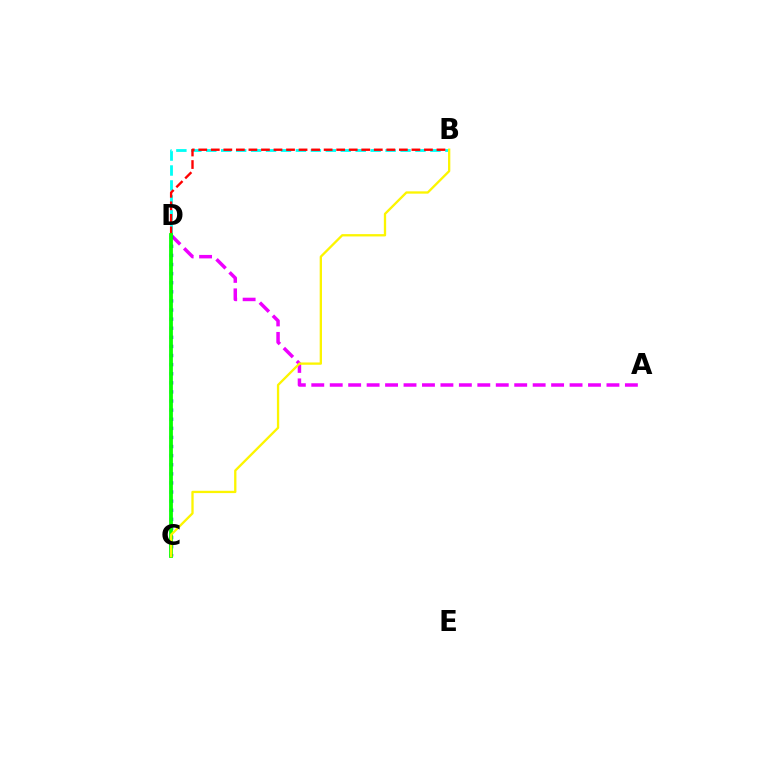{('A', 'D'): [{'color': '#ee00ff', 'line_style': 'dashed', 'thickness': 2.51}], ('B', 'D'): [{'color': '#00fff6', 'line_style': 'dashed', 'thickness': 2.03}, {'color': '#ff0000', 'line_style': 'dashed', 'thickness': 1.7}], ('C', 'D'): [{'color': '#0010ff', 'line_style': 'dotted', 'thickness': 2.47}, {'color': '#08ff00', 'line_style': 'solid', 'thickness': 2.73}], ('B', 'C'): [{'color': '#fcf500', 'line_style': 'solid', 'thickness': 1.66}]}